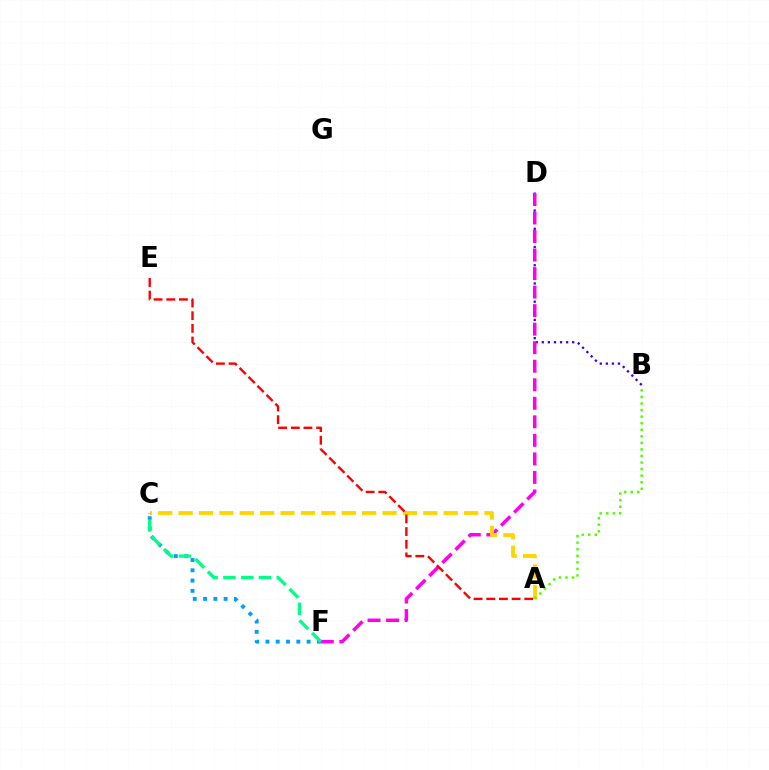{('B', 'D'): [{'color': '#3700ff', 'line_style': 'dotted', 'thickness': 1.65}], ('D', 'F'): [{'color': '#ff00ed', 'line_style': 'dashed', 'thickness': 2.52}], ('C', 'F'): [{'color': '#009eff', 'line_style': 'dotted', 'thickness': 2.8}, {'color': '#00ff86', 'line_style': 'dashed', 'thickness': 2.41}], ('A', 'C'): [{'color': '#ffd500', 'line_style': 'dashed', 'thickness': 2.77}], ('A', 'B'): [{'color': '#4fff00', 'line_style': 'dotted', 'thickness': 1.78}], ('A', 'E'): [{'color': '#ff0000', 'line_style': 'dashed', 'thickness': 1.72}]}